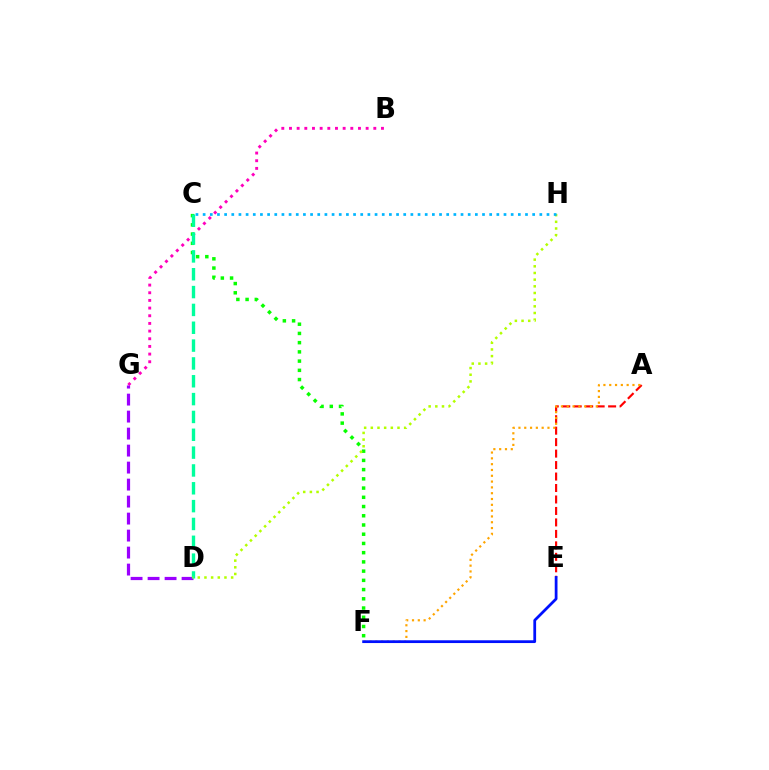{('A', 'E'): [{'color': '#ff0000', 'line_style': 'dashed', 'thickness': 1.56}], ('B', 'G'): [{'color': '#ff00bd', 'line_style': 'dotted', 'thickness': 2.08}], ('C', 'F'): [{'color': '#08ff00', 'line_style': 'dotted', 'thickness': 2.51}], ('A', 'F'): [{'color': '#ffa500', 'line_style': 'dotted', 'thickness': 1.58}], ('D', 'G'): [{'color': '#9b00ff', 'line_style': 'dashed', 'thickness': 2.31}], ('E', 'F'): [{'color': '#0010ff', 'line_style': 'solid', 'thickness': 1.99}], ('C', 'D'): [{'color': '#00ff9d', 'line_style': 'dashed', 'thickness': 2.42}], ('D', 'H'): [{'color': '#b3ff00', 'line_style': 'dotted', 'thickness': 1.81}], ('C', 'H'): [{'color': '#00b5ff', 'line_style': 'dotted', 'thickness': 1.95}]}